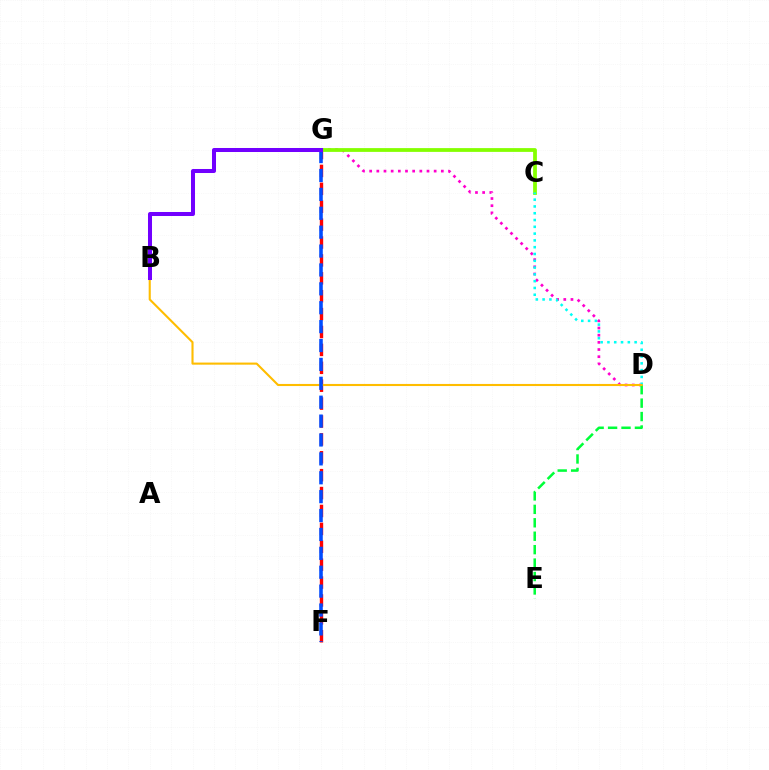{('D', 'G'): [{'color': '#ff00cf', 'line_style': 'dotted', 'thickness': 1.95}], ('D', 'E'): [{'color': '#00ff39', 'line_style': 'dashed', 'thickness': 1.83}], ('F', 'G'): [{'color': '#ff0000', 'line_style': 'dashed', 'thickness': 2.43}, {'color': '#004bff', 'line_style': 'dashed', 'thickness': 2.57}], ('C', 'G'): [{'color': '#84ff00', 'line_style': 'solid', 'thickness': 2.72}], ('C', 'D'): [{'color': '#00fff6', 'line_style': 'dotted', 'thickness': 1.85}], ('B', 'D'): [{'color': '#ffbd00', 'line_style': 'solid', 'thickness': 1.51}], ('B', 'G'): [{'color': '#7200ff', 'line_style': 'solid', 'thickness': 2.89}]}